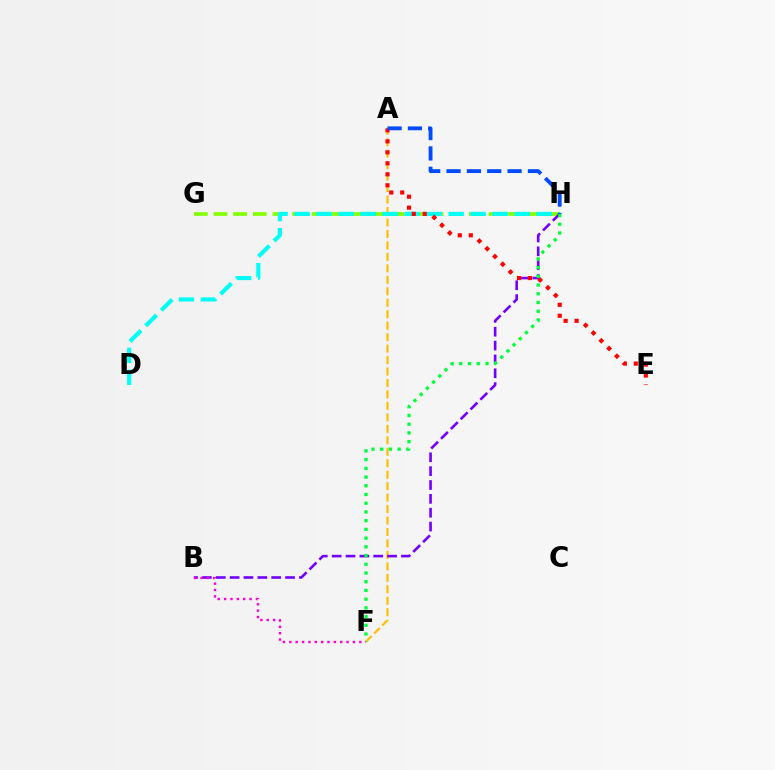{('A', 'F'): [{'color': '#ffbd00', 'line_style': 'dashed', 'thickness': 1.56}], ('G', 'H'): [{'color': '#84ff00', 'line_style': 'dashed', 'thickness': 2.67}], ('D', 'H'): [{'color': '#00fff6', 'line_style': 'dashed', 'thickness': 2.99}], ('B', 'H'): [{'color': '#7200ff', 'line_style': 'dashed', 'thickness': 1.88}], ('F', 'H'): [{'color': '#00ff39', 'line_style': 'dotted', 'thickness': 2.37}], ('B', 'F'): [{'color': '#ff00cf', 'line_style': 'dotted', 'thickness': 1.73}], ('A', 'E'): [{'color': '#ff0000', 'line_style': 'dotted', 'thickness': 2.98}], ('A', 'H'): [{'color': '#004bff', 'line_style': 'dashed', 'thickness': 2.76}]}